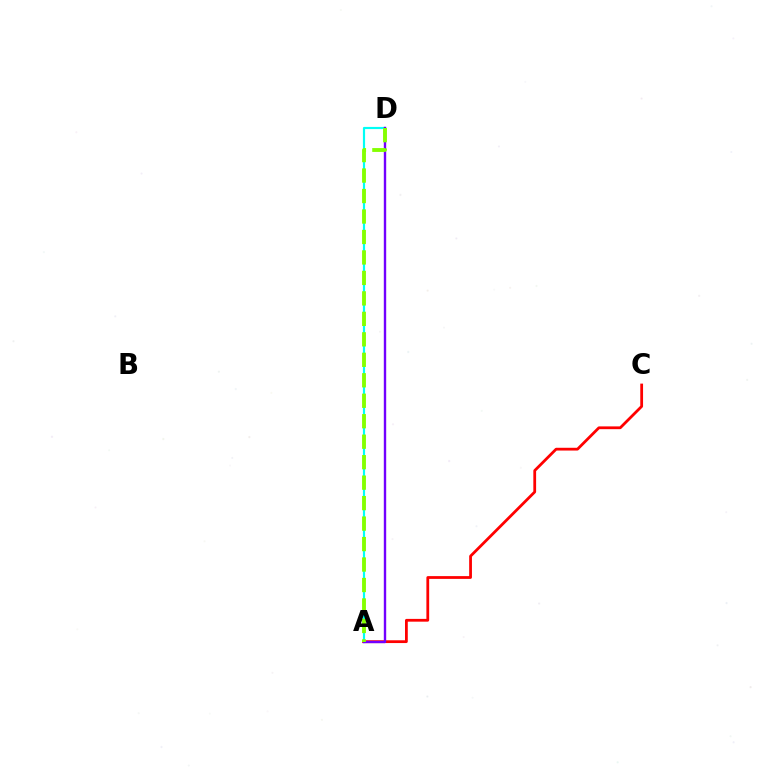{('A', 'D'): [{'color': '#00fff6', 'line_style': 'solid', 'thickness': 1.57}, {'color': '#7200ff', 'line_style': 'solid', 'thickness': 1.72}, {'color': '#84ff00', 'line_style': 'dashed', 'thickness': 2.78}], ('A', 'C'): [{'color': '#ff0000', 'line_style': 'solid', 'thickness': 2.0}]}